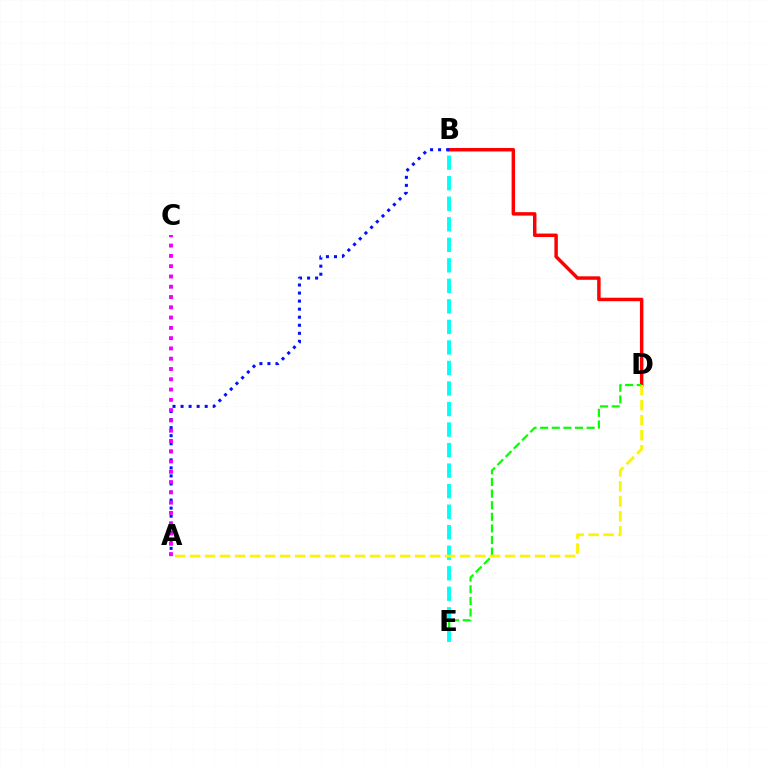{('B', 'D'): [{'color': '#ff0000', 'line_style': 'solid', 'thickness': 2.49}], ('D', 'E'): [{'color': '#08ff00', 'line_style': 'dashed', 'thickness': 1.58}], ('B', 'E'): [{'color': '#00fff6', 'line_style': 'dashed', 'thickness': 2.79}], ('A', 'B'): [{'color': '#0010ff', 'line_style': 'dotted', 'thickness': 2.19}], ('A', 'C'): [{'color': '#ee00ff', 'line_style': 'dotted', 'thickness': 2.79}], ('A', 'D'): [{'color': '#fcf500', 'line_style': 'dashed', 'thickness': 2.04}]}